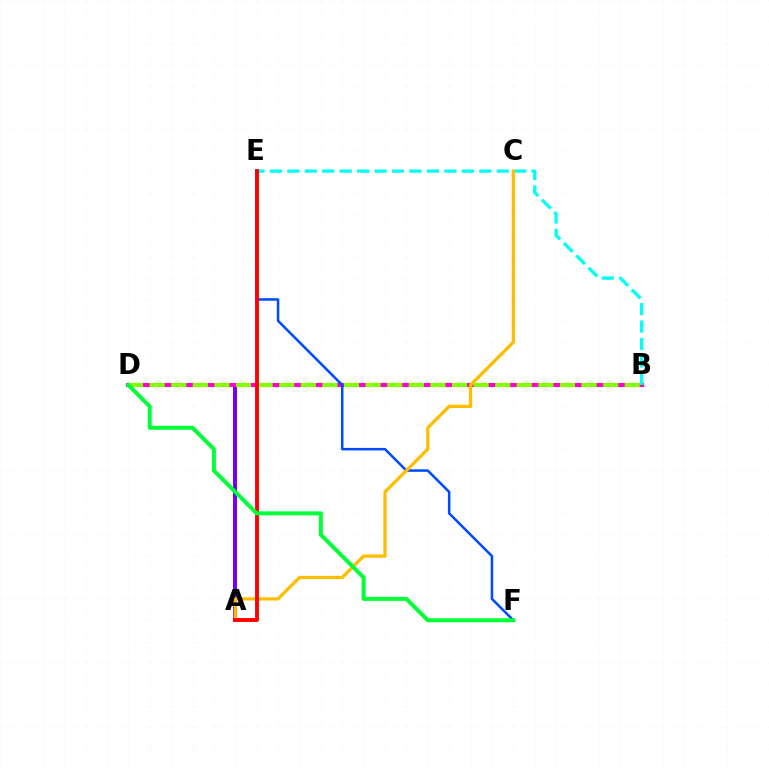{('A', 'D'): [{'color': '#7200ff', 'line_style': 'solid', 'thickness': 2.87}], ('B', 'D'): [{'color': '#ff00cf', 'line_style': 'solid', 'thickness': 2.97}, {'color': '#84ff00', 'line_style': 'dashed', 'thickness': 2.93}], ('B', 'E'): [{'color': '#00fff6', 'line_style': 'dashed', 'thickness': 2.37}], ('E', 'F'): [{'color': '#004bff', 'line_style': 'solid', 'thickness': 1.82}], ('A', 'C'): [{'color': '#ffbd00', 'line_style': 'solid', 'thickness': 2.35}], ('A', 'E'): [{'color': '#ff0000', 'line_style': 'solid', 'thickness': 2.79}], ('D', 'F'): [{'color': '#00ff39', 'line_style': 'solid', 'thickness': 2.87}]}